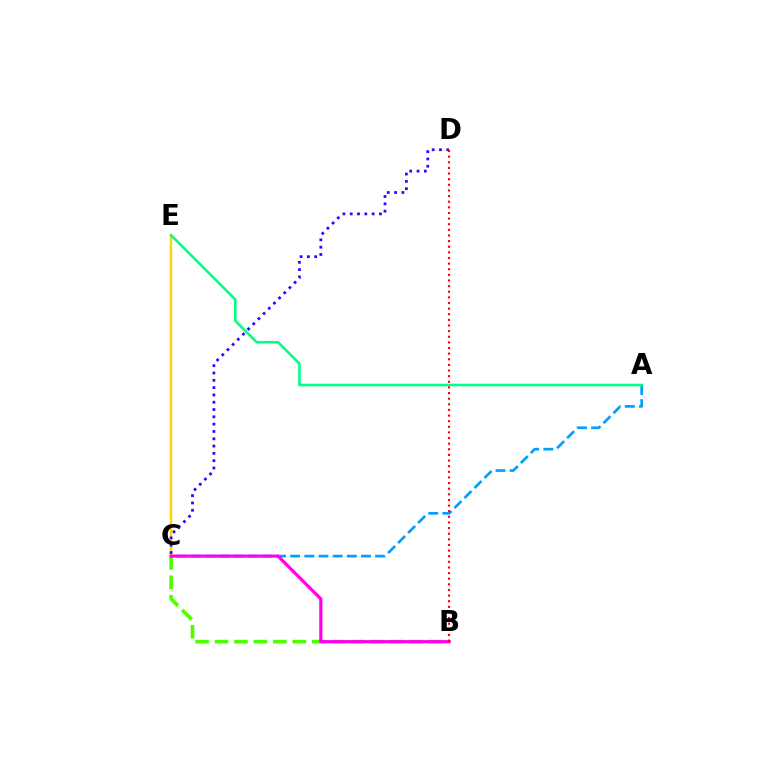{('C', 'E'): [{'color': '#ffd500', 'line_style': 'solid', 'thickness': 1.68}], ('A', 'C'): [{'color': '#009eff', 'line_style': 'dashed', 'thickness': 1.92}], ('C', 'D'): [{'color': '#3700ff', 'line_style': 'dotted', 'thickness': 1.99}], ('B', 'C'): [{'color': '#4fff00', 'line_style': 'dashed', 'thickness': 2.64}, {'color': '#ff00ed', 'line_style': 'solid', 'thickness': 2.28}], ('A', 'E'): [{'color': '#00ff86', 'line_style': 'solid', 'thickness': 1.87}], ('B', 'D'): [{'color': '#ff0000', 'line_style': 'dotted', 'thickness': 1.53}]}